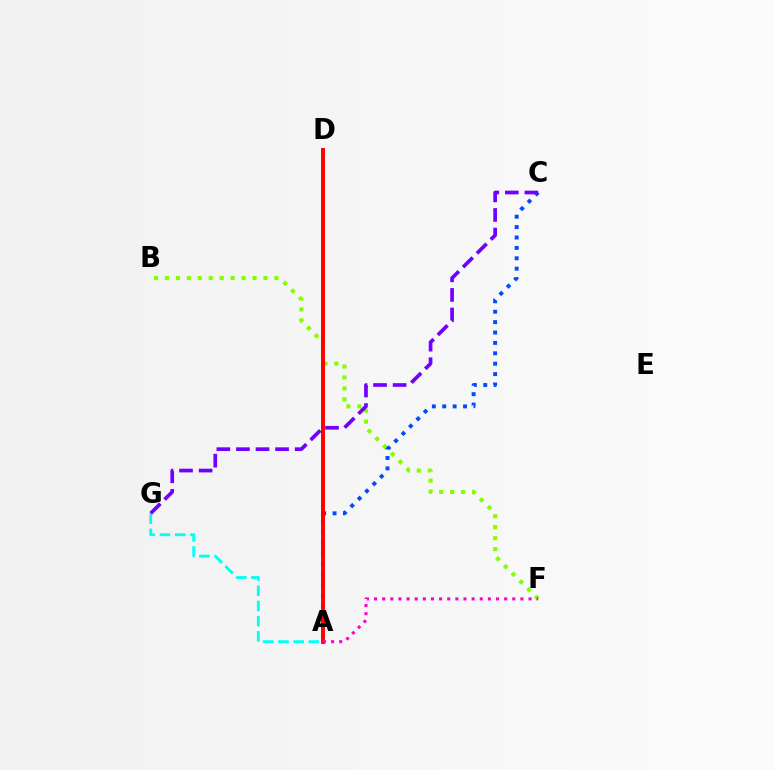{('A', 'D'): [{'color': '#00ff39', 'line_style': 'dotted', 'thickness': 2.12}, {'color': '#ffbd00', 'line_style': 'dashed', 'thickness': 1.7}, {'color': '#ff0000', 'line_style': 'solid', 'thickness': 2.83}], ('B', 'F'): [{'color': '#84ff00', 'line_style': 'dotted', 'thickness': 2.97}], ('A', 'C'): [{'color': '#004bff', 'line_style': 'dotted', 'thickness': 2.83}], ('A', 'F'): [{'color': '#ff00cf', 'line_style': 'dotted', 'thickness': 2.21}], ('A', 'G'): [{'color': '#00fff6', 'line_style': 'dashed', 'thickness': 2.06}], ('C', 'G'): [{'color': '#7200ff', 'line_style': 'dashed', 'thickness': 2.66}]}